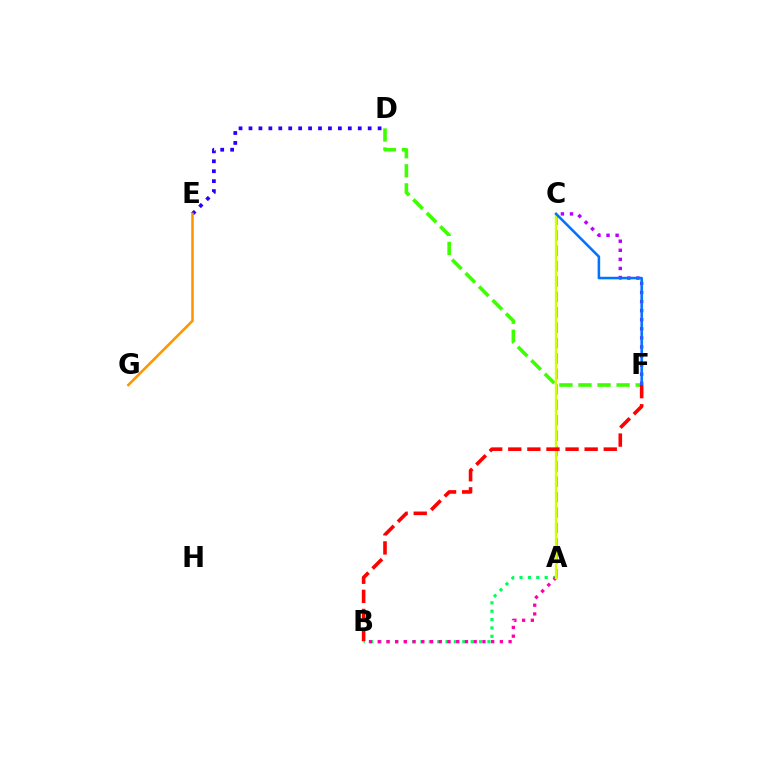{('D', 'E'): [{'color': '#2500ff', 'line_style': 'dotted', 'thickness': 2.7}], ('D', 'F'): [{'color': '#3dff00', 'line_style': 'dashed', 'thickness': 2.59}], ('A', 'B'): [{'color': '#00ff5c', 'line_style': 'dotted', 'thickness': 2.28}, {'color': '#ff00ac', 'line_style': 'dotted', 'thickness': 2.37}], ('C', 'F'): [{'color': '#b900ff', 'line_style': 'dotted', 'thickness': 2.47}, {'color': '#0074ff', 'line_style': 'solid', 'thickness': 1.84}], ('A', 'C'): [{'color': '#00fff6', 'line_style': 'dashed', 'thickness': 2.09}, {'color': '#d1ff00', 'line_style': 'solid', 'thickness': 1.72}], ('B', 'F'): [{'color': '#ff0000', 'line_style': 'dashed', 'thickness': 2.59}], ('E', 'G'): [{'color': '#ff9400', 'line_style': 'solid', 'thickness': 1.84}]}